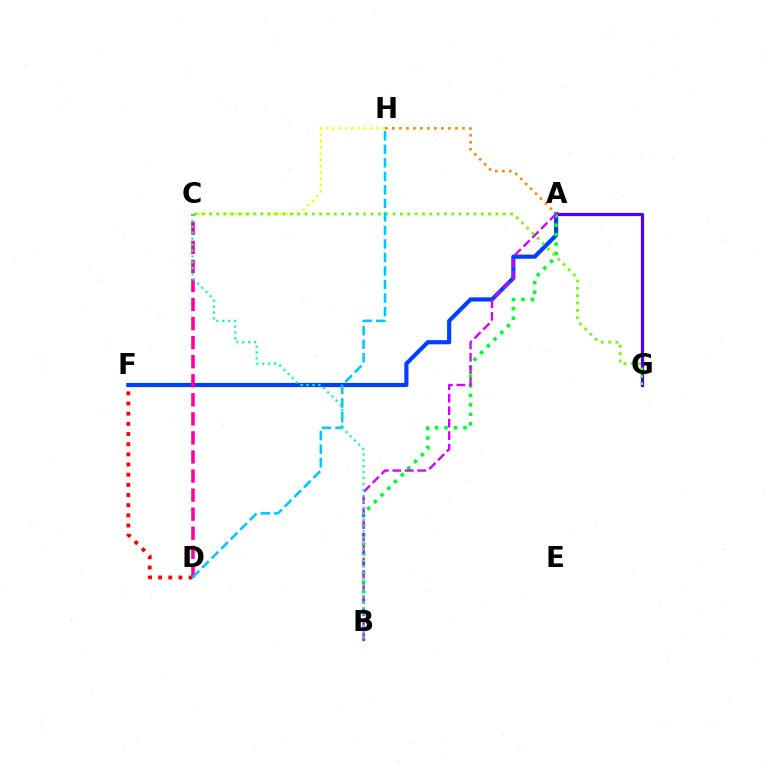{('A', 'F'): [{'color': '#003fff', 'line_style': 'solid', 'thickness': 2.99}], ('D', 'F'): [{'color': '#ff0000', 'line_style': 'dotted', 'thickness': 2.76}], ('A', 'G'): [{'color': '#4f00ff', 'line_style': 'solid', 'thickness': 2.32}], ('A', 'B'): [{'color': '#00ff27', 'line_style': 'dotted', 'thickness': 2.58}, {'color': '#d600ff', 'line_style': 'dashed', 'thickness': 1.69}], ('A', 'H'): [{'color': '#ff8800', 'line_style': 'dotted', 'thickness': 1.91}], ('C', 'D'): [{'color': '#ff00a0', 'line_style': 'dashed', 'thickness': 2.59}], ('C', 'H'): [{'color': '#eeff00', 'line_style': 'dotted', 'thickness': 1.71}], ('C', 'G'): [{'color': '#66ff00', 'line_style': 'dotted', 'thickness': 2.0}], ('D', 'H'): [{'color': '#00c7ff', 'line_style': 'dashed', 'thickness': 1.84}], ('B', 'C'): [{'color': '#00ffaf', 'line_style': 'dotted', 'thickness': 1.61}]}